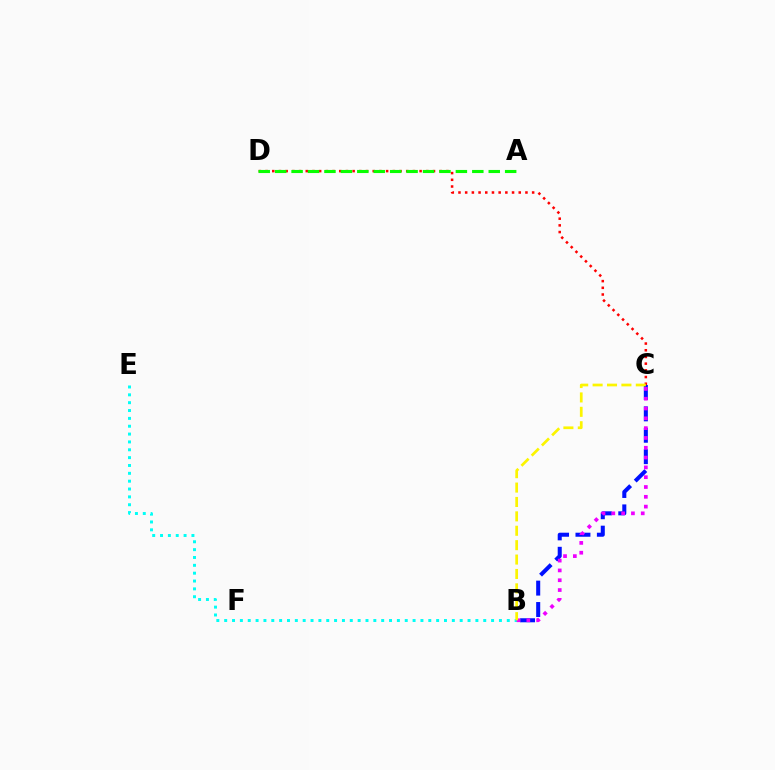{('B', 'C'): [{'color': '#0010ff', 'line_style': 'dashed', 'thickness': 2.91}, {'color': '#ee00ff', 'line_style': 'dotted', 'thickness': 2.67}, {'color': '#fcf500', 'line_style': 'dashed', 'thickness': 1.96}], ('C', 'D'): [{'color': '#ff0000', 'line_style': 'dotted', 'thickness': 1.82}], ('B', 'E'): [{'color': '#00fff6', 'line_style': 'dotted', 'thickness': 2.13}], ('A', 'D'): [{'color': '#08ff00', 'line_style': 'dashed', 'thickness': 2.23}]}